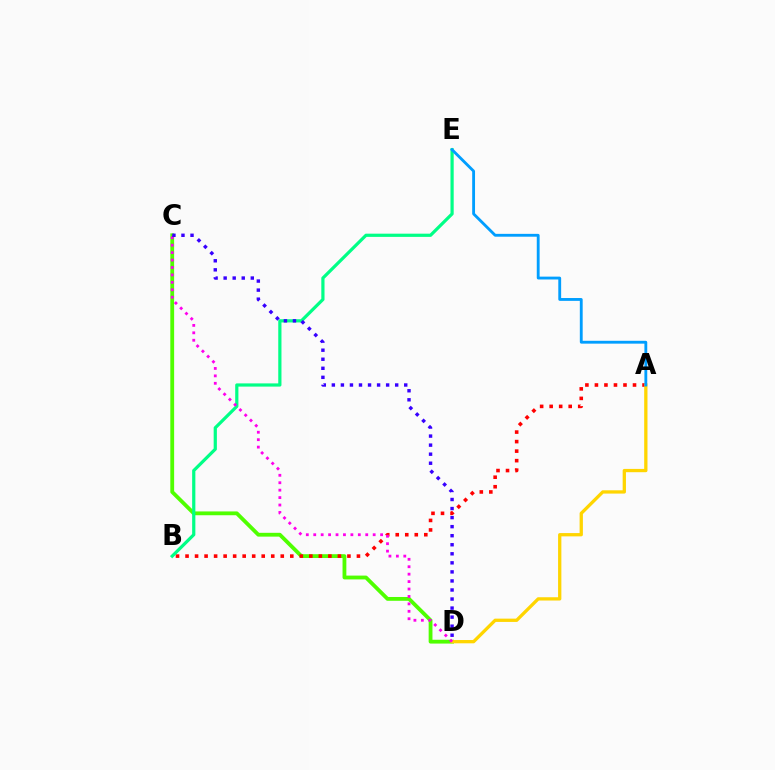{('C', 'D'): [{'color': '#4fff00', 'line_style': 'solid', 'thickness': 2.74}, {'color': '#ff00ed', 'line_style': 'dotted', 'thickness': 2.02}, {'color': '#3700ff', 'line_style': 'dotted', 'thickness': 2.46}], ('A', 'B'): [{'color': '#ff0000', 'line_style': 'dotted', 'thickness': 2.59}], ('B', 'E'): [{'color': '#00ff86', 'line_style': 'solid', 'thickness': 2.31}], ('A', 'D'): [{'color': '#ffd500', 'line_style': 'solid', 'thickness': 2.37}], ('A', 'E'): [{'color': '#009eff', 'line_style': 'solid', 'thickness': 2.05}]}